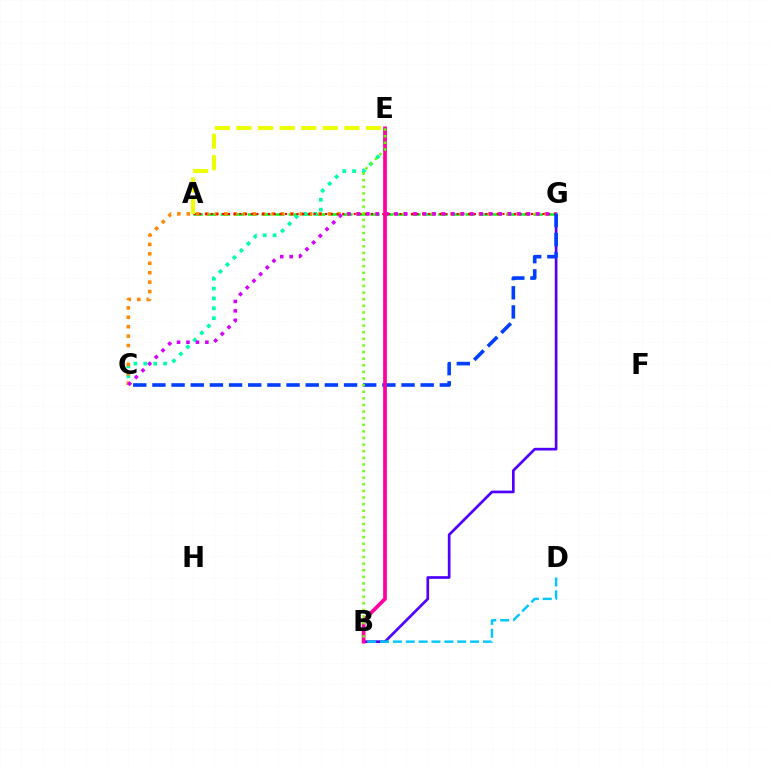{('B', 'G'): [{'color': '#4f00ff', 'line_style': 'solid', 'thickness': 1.93}], ('A', 'G'): [{'color': '#00ff27', 'line_style': 'dashed', 'thickness': 1.85}, {'color': '#ff0000', 'line_style': 'dotted', 'thickness': 1.55}], ('C', 'E'): [{'color': '#00ffaf', 'line_style': 'dotted', 'thickness': 2.68}], ('C', 'G'): [{'color': '#ff8800', 'line_style': 'dotted', 'thickness': 2.56}, {'color': '#d600ff', 'line_style': 'dotted', 'thickness': 2.57}, {'color': '#003fff', 'line_style': 'dashed', 'thickness': 2.6}], ('B', 'D'): [{'color': '#00c7ff', 'line_style': 'dashed', 'thickness': 1.75}], ('B', 'E'): [{'color': '#ff00a0', 'line_style': 'solid', 'thickness': 2.68}, {'color': '#66ff00', 'line_style': 'dotted', 'thickness': 1.8}], ('A', 'E'): [{'color': '#eeff00', 'line_style': 'dashed', 'thickness': 2.93}]}